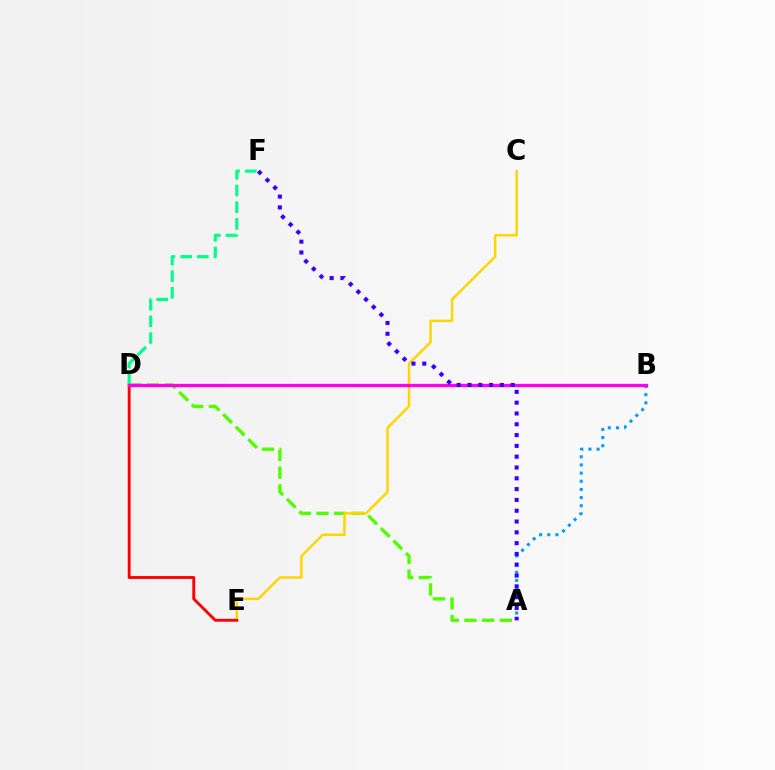{('A', 'D'): [{'color': '#4fff00', 'line_style': 'dashed', 'thickness': 2.4}], ('C', 'E'): [{'color': '#ffd500', 'line_style': 'solid', 'thickness': 1.77}], ('D', 'E'): [{'color': '#ff0000', 'line_style': 'solid', 'thickness': 2.07}], ('D', 'F'): [{'color': '#00ff86', 'line_style': 'dashed', 'thickness': 2.27}], ('A', 'B'): [{'color': '#009eff', 'line_style': 'dotted', 'thickness': 2.21}], ('B', 'D'): [{'color': '#ff00ed', 'line_style': 'solid', 'thickness': 2.37}], ('A', 'F'): [{'color': '#3700ff', 'line_style': 'dotted', 'thickness': 2.94}]}